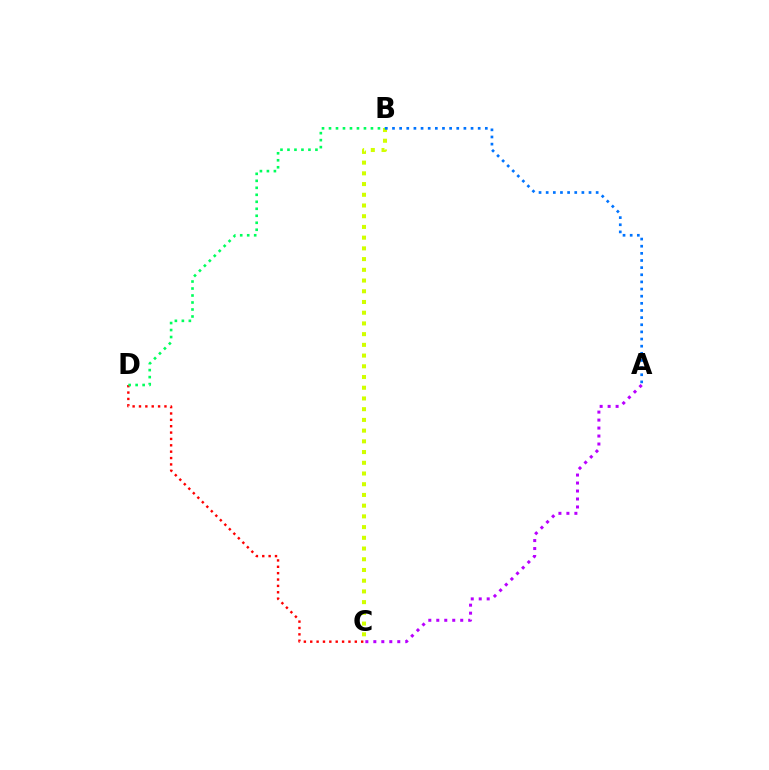{('C', 'D'): [{'color': '#ff0000', 'line_style': 'dotted', 'thickness': 1.73}], ('A', 'C'): [{'color': '#b900ff', 'line_style': 'dotted', 'thickness': 2.17}], ('B', 'C'): [{'color': '#d1ff00', 'line_style': 'dotted', 'thickness': 2.91}], ('A', 'B'): [{'color': '#0074ff', 'line_style': 'dotted', 'thickness': 1.94}], ('B', 'D'): [{'color': '#00ff5c', 'line_style': 'dotted', 'thickness': 1.9}]}